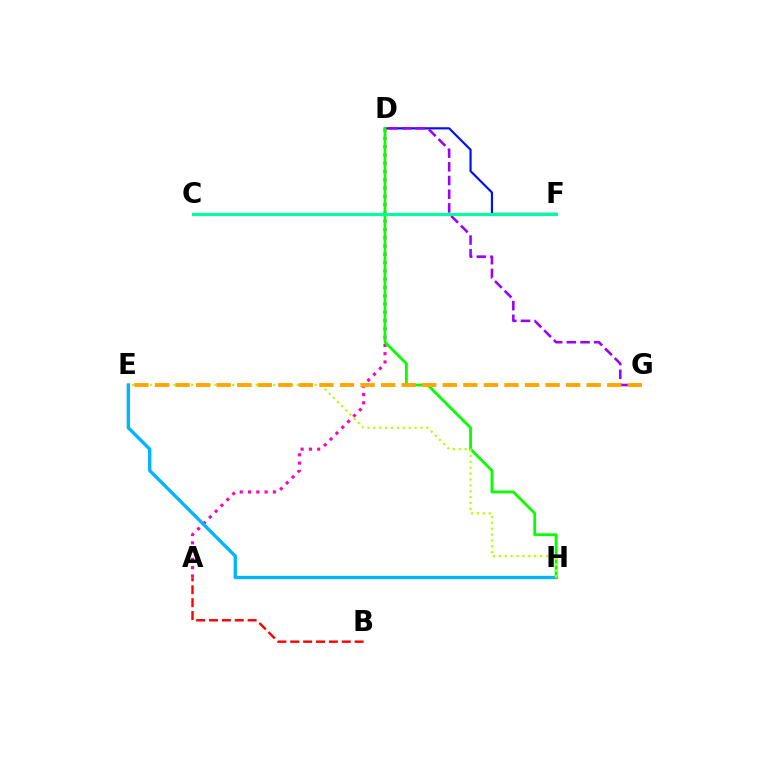{('D', 'F'): [{'color': '#0010ff', 'line_style': 'solid', 'thickness': 1.57}], ('A', 'D'): [{'color': '#ff00bd', 'line_style': 'dotted', 'thickness': 2.25}], ('E', 'H'): [{'color': '#00b5ff', 'line_style': 'solid', 'thickness': 2.41}, {'color': '#b3ff00', 'line_style': 'dotted', 'thickness': 1.6}], ('D', 'G'): [{'color': '#9b00ff', 'line_style': 'dashed', 'thickness': 1.86}], ('A', 'B'): [{'color': '#ff0000', 'line_style': 'dashed', 'thickness': 1.75}], ('D', 'H'): [{'color': '#08ff00', 'line_style': 'solid', 'thickness': 2.03}], ('E', 'G'): [{'color': '#ffa500', 'line_style': 'dashed', 'thickness': 2.79}], ('C', 'F'): [{'color': '#00ff9d', 'line_style': 'solid', 'thickness': 2.25}]}